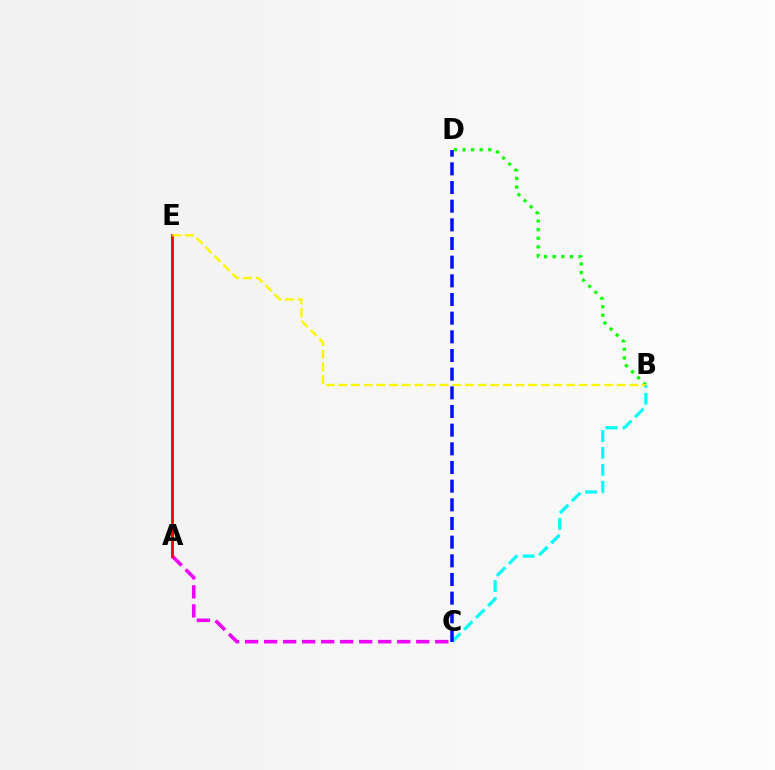{('B', 'C'): [{'color': '#00fff6', 'line_style': 'dashed', 'thickness': 2.3}], ('B', 'D'): [{'color': '#08ff00', 'line_style': 'dotted', 'thickness': 2.34}], ('A', 'C'): [{'color': '#ee00ff', 'line_style': 'dashed', 'thickness': 2.58}], ('C', 'D'): [{'color': '#0010ff', 'line_style': 'dashed', 'thickness': 2.54}], ('A', 'E'): [{'color': '#ff0000', 'line_style': 'solid', 'thickness': 2.06}], ('B', 'E'): [{'color': '#fcf500', 'line_style': 'dashed', 'thickness': 1.72}]}